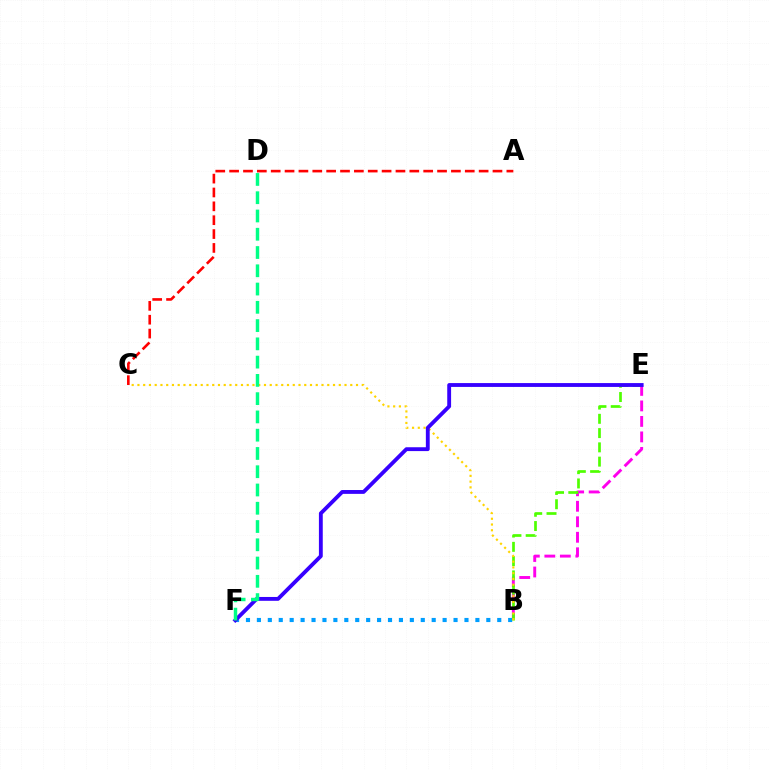{('B', 'F'): [{'color': '#009eff', 'line_style': 'dotted', 'thickness': 2.97}], ('A', 'C'): [{'color': '#ff0000', 'line_style': 'dashed', 'thickness': 1.88}], ('B', 'E'): [{'color': '#ff00ed', 'line_style': 'dashed', 'thickness': 2.11}, {'color': '#4fff00', 'line_style': 'dashed', 'thickness': 1.94}], ('B', 'C'): [{'color': '#ffd500', 'line_style': 'dotted', 'thickness': 1.56}], ('E', 'F'): [{'color': '#3700ff', 'line_style': 'solid', 'thickness': 2.77}], ('D', 'F'): [{'color': '#00ff86', 'line_style': 'dashed', 'thickness': 2.48}]}